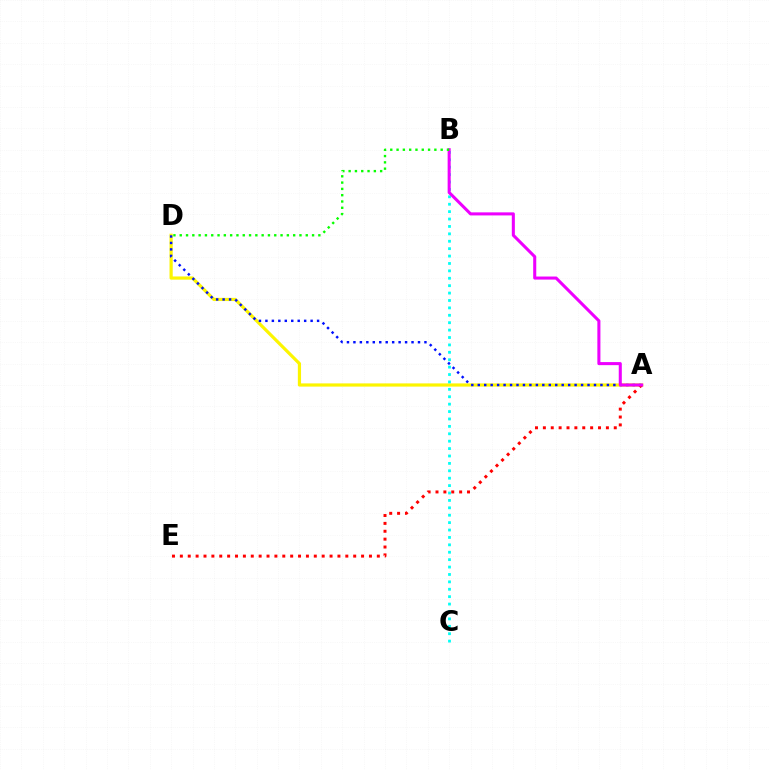{('A', 'D'): [{'color': '#fcf500', 'line_style': 'solid', 'thickness': 2.31}, {'color': '#0010ff', 'line_style': 'dotted', 'thickness': 1.75}], ('A', 'E'): [{'color': '#ff0000', 'line_style': 'dotted', 'thickness': 2.14}], ('B', 'C'): [{'color': '#00fff6', 'line_style': 'dotted', 'thickness': 2.01}], ('A', 'B'): [{'color': '#ee00ff', 'line_style': 'solid', 'thickness': 2.2}], ('B', 'D'): [{'color': '#08ff00', 'line_style': 'dotted', 'thickness': 1.71}]}